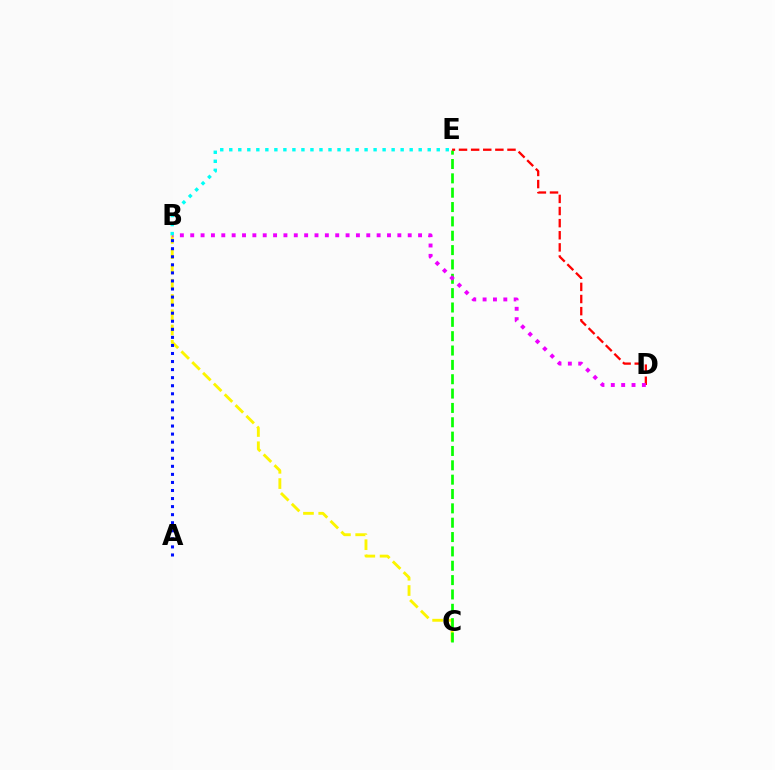{('B', 'C'): [{'color': '#fcf500', 'line_style': 'dashed', 'thickness': 2.07}], ('C', 'E'): [{'color': '#08ff00', 'line_style': 'dashed', 'thickness': 1.95}], ('D', 'E'): [{'color': '#ff0000', 'line_style': 'dashed', 'thickness': 1.65}], ('B', 'D'): [{'color': '#ee00ff', 'line_style': 'dotted', 'thickness': 2.81}], ('B', 'E'): [{'color': '#00fff6', 'line_style': 'dotted', 'thickness': 2.45}], ('A', 'B'): [{'color': '#0010ff', 'line_style': 'dotted', 'thickness': 2.19}]}